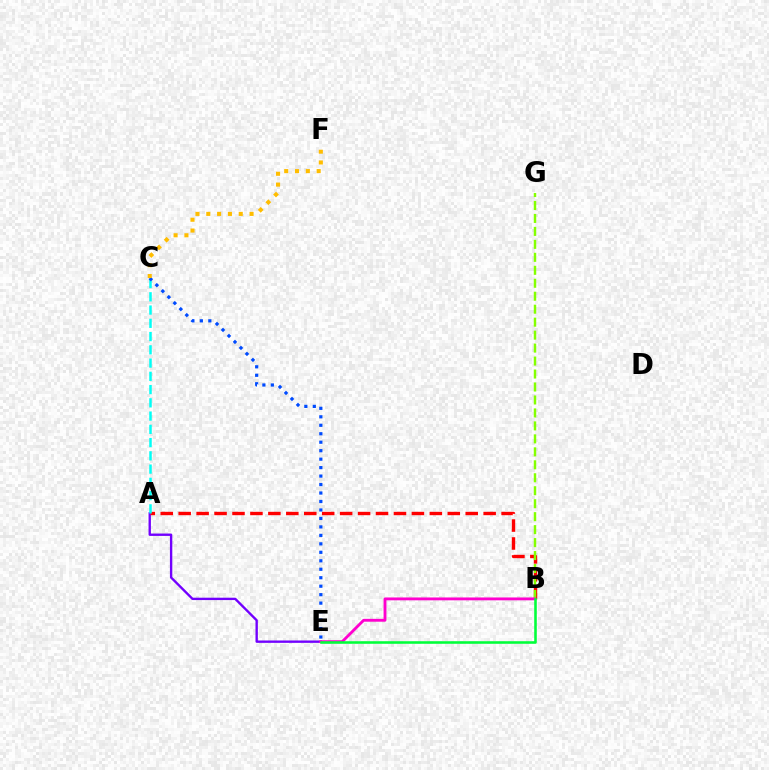{('A', 'E'): [{'color': '#7200ff', 'line_style': 'solid', 'thickness': 1.7}], ('A', 'B'): [{'color': '#ff0000', 'line_style': 'dashed', 'thickness': 2.44}], ('A', 'C'): [{'color': '#00fff6', 'line_style': 'dashed', 'thickness': 1.8}], ('B', 'G'): [{'color': '#84ff00', 'line_style': 'dashed', 'thickness': 1.76}], ('C', 'E'): [{'color': '#004bff', 'line_style': 'dotted', 'thickness': 2.3}], ('B', 'E'): [{'color': '#ff00cf', 'line_style': 'solid', 'thickness': 2.05}, {'color': '#00ff39', 'line_style': 'solid', 'thickness': 1.85}], ('C', 'F'): [{'color': '#ffbd00', 'line_style': 'dotted', 'thickness': 2.94}]}